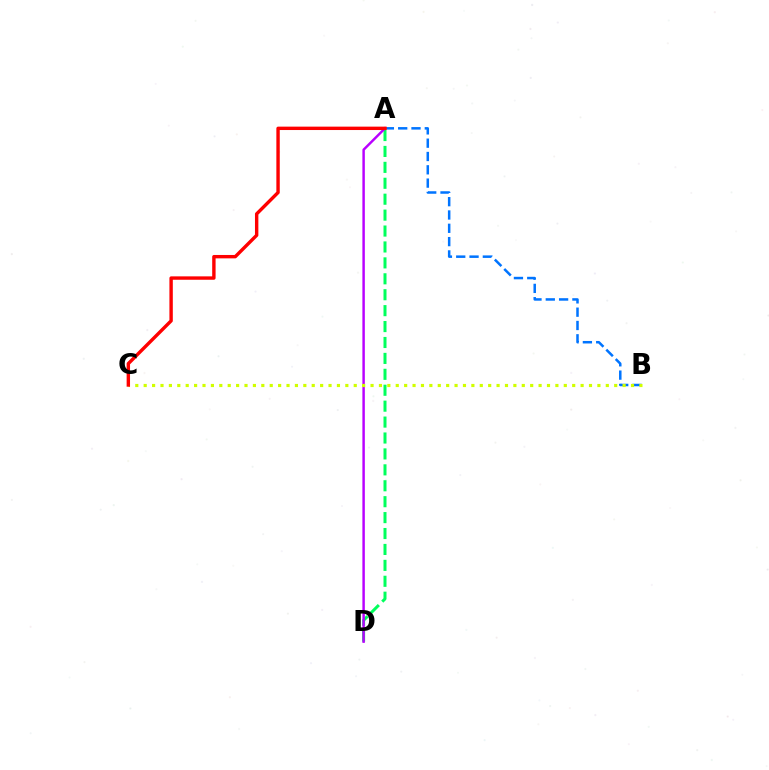{('A', 'B'): [{'color': '#0074ff', 'line_style': 'dashed', 'thickness': 1.81}], ('A', 'D'): [{'color': '#00ff5c', 'line_style': 'dashed', 'thickness': 2.16}, {'color': '#b900ff', 'line_style': 'solid', 'thickness': 1.77}], ('B', 'C'): [{'color': '#d1ff00', 'line_style': 'dotted', 'thickness': 2.28}], ('A', 'C'): [{'color': '#ff0000', 'line_style': 'solid', 'thickness': 2.44}]}